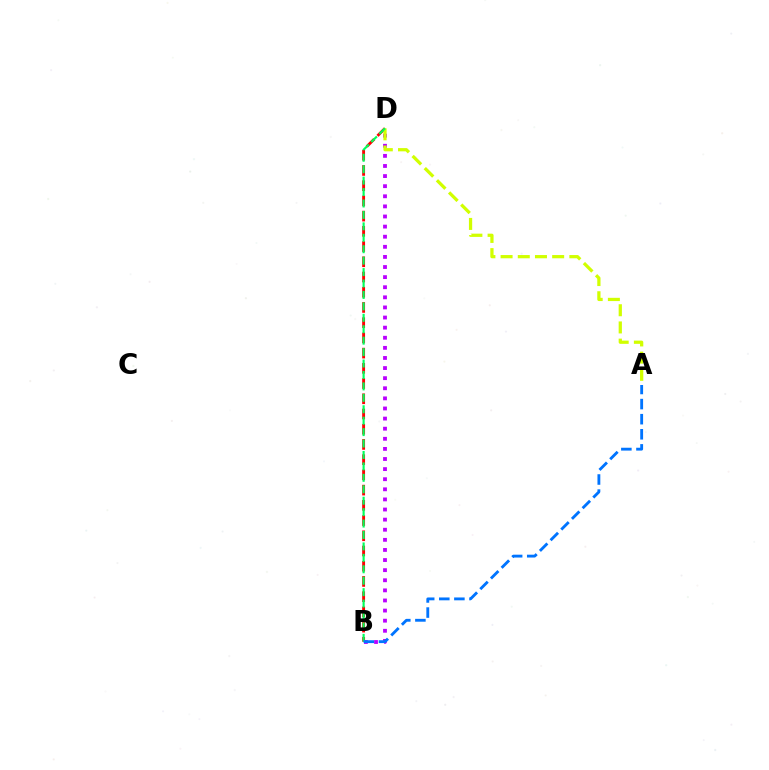{('B', 'D'): [{'color': '#ff0000', 'line_style': 'dashed', 'thickness': 2.07}, {'color': '#b900ff', 'line_style': 'dotted', 'thickness': 2.75}, {'color': '#00ff5c', 'line_style': 'dashed', 'thickness': 1.55}], ('A', 'D'): [{'color': '#d1ff00', 'line_style': 'dashed', 'thickness': 2.34}], ('A', 'B'): [{'color': '#0074ff', 'line_style': 'dashed', 'thickness': 2.05}]}